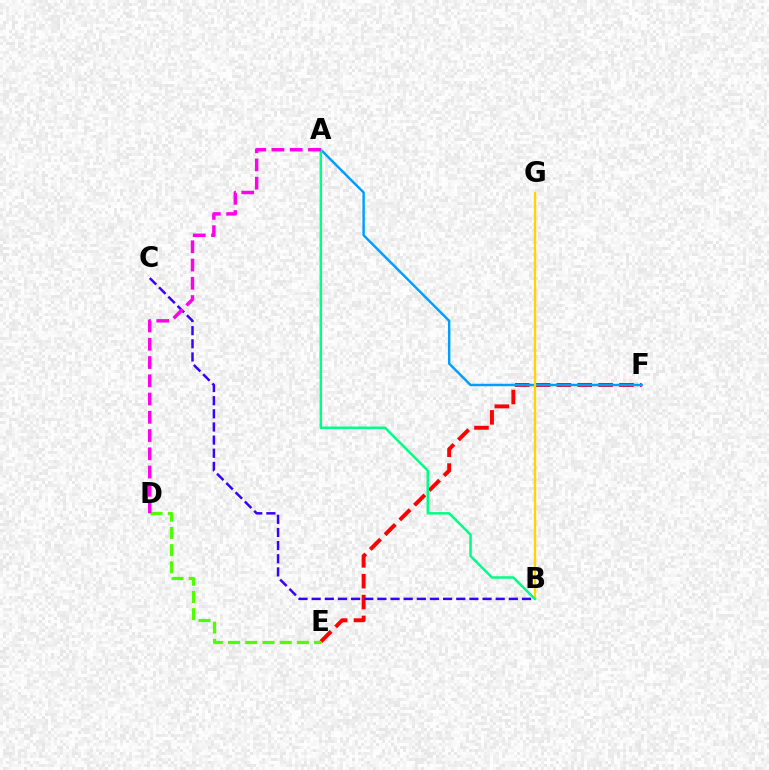{('E', 'F'): [{'color': '#ff0000', 'line_style': 'dashed', 'thickness': 2.83}], ('A', 'F'): [{'color': '#009eff', 'line_style': 'solid', 'thickness': 1.76}], ('B', 'G'): [{'color': '#ffd500', 'line_style': 'solid', 'thickness': 1.69}], ('A', 'B'): [{'color': '#00ff86', 'line_style': 'solid', 'thickness': 1.8}], ('B', 'C'): [{'color': '#3700ff', 'line_style': 'dashed', 'thickness': 1.79}], ('D', 'E'): [{'color': '#4fff00', 'line_style': 'dashed', 'thickness': 2.34}], ('A', 'D'): [{'color': '#ff00ed', 'line_style': 'dashed', 'thickness': 2.48}]}